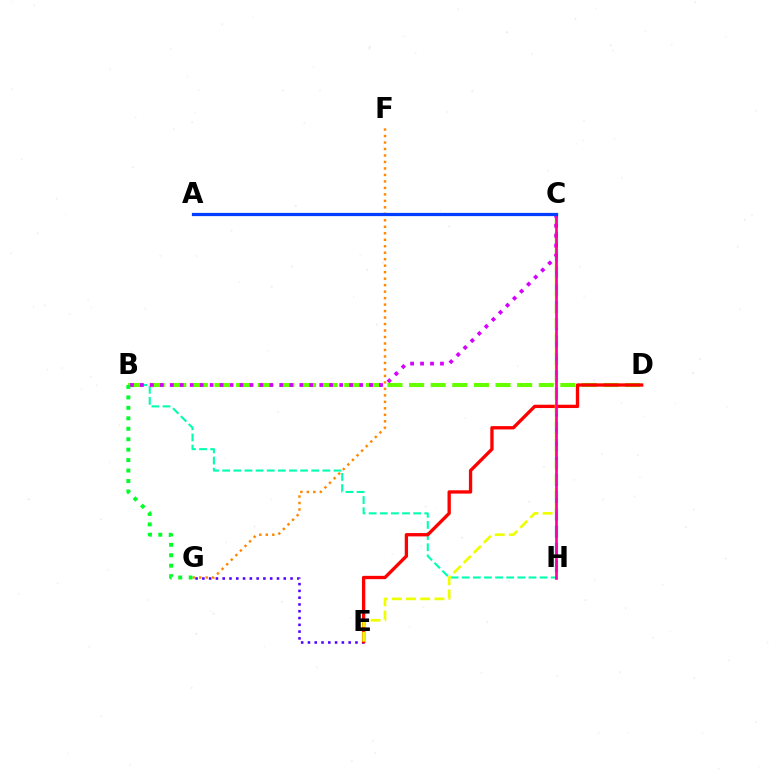{('F', 'G'): [{'color': '#ff8800', 'line_style': 'dotted', 'thickness': 1.76}], ('B', 'H'): [{'color': '#00ffaf', 'line_style': 'dashed', 'thickness': 1.51}], ('C', 'H'): [{'color': '#00c7ff', 'line_style': 'dashed', 'thickness': 2.35}, {'color': '#ff00a0', 'line_style': 'solid', 'thickness': 1.92}], ('E', 'G'): [{'color': '#4f00ff', 'line_style': 'dotted', 'thickness': 1.84}], ('B', 'D'): [{'color': '#66ff00', 'line_style': 'dashed', 'thickness': 2.94}], ('D', 'E'): [{'color': '#ff0000', 'line_style': 'solid', 'thickness': 2.39}], ('C', 'E'): [{'color': '#eeff00', 'line_style': 'dashed', 'thickness': 1.93}], ('B', 'C'): [{'color': '#d600ff', 'line_style': 'dotted', 'thickness': 2.71}], ('A', 'C'): [{'color': '#003fff', 'line_style': 'solid', 'thickness': 2.33}], ('B', 'G'): [{'color': '#00ff27', 'line_style': 'dotted', 'thickness': 2.84}]}